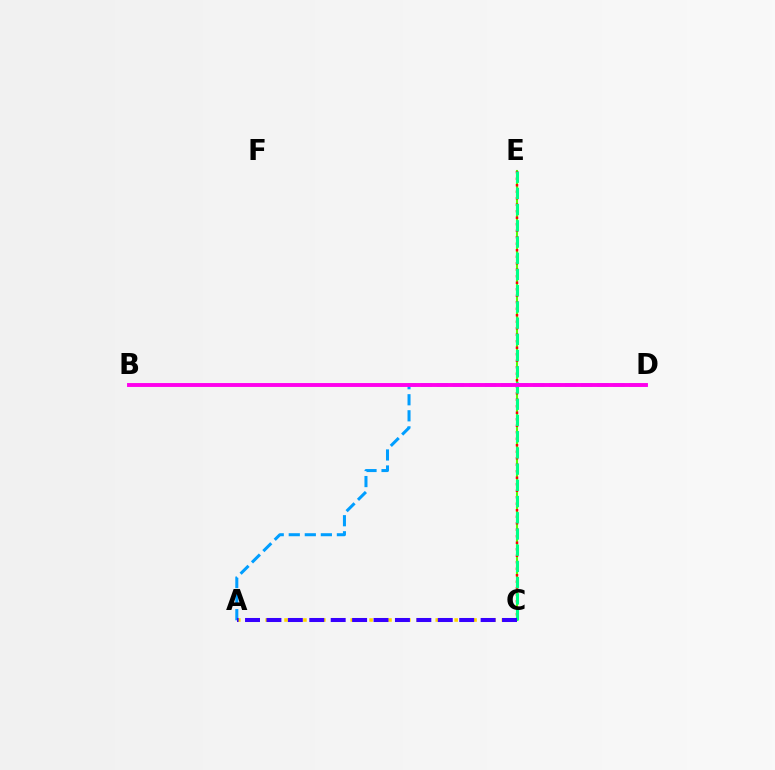{('C', 'E'): [{'color': '#4fff00', 'line_style': 'solid', 'thickness': 1.5}, {'color': '#ff0000', 'line_style': 'dotted', 'thickness': 1.77}, {'color': '#00ff86', 'line_style': 'dashed', 'thickness': 2.2}], ('A', 'C'): [{'color': '#ffd500', 'line_style': 'dotted', 'thickness': 2.57}, {'color': '#3700ff', 'line_style': 'dashed', 'thickness': 2.91}], ('A', 'D'): [{'color': '#009eff', 'line_style': 'dashed', 'thickness': 2.18}], ('B', 'D'): [{'color': '#ff00ed', 'line_style': 'solid', 'thickness': 2.81}]}